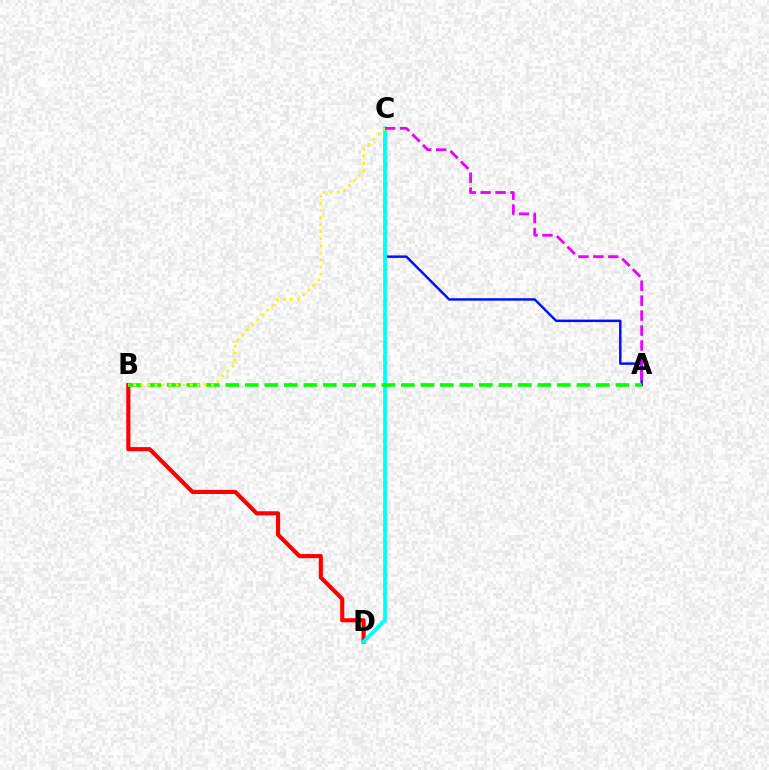{('A', 'C'): [{'color': '#0010ff', 'line_style': 'solid', 'thickness': 1.77}, {'color': '#ee00ff', 'line_style': 'dashed', 'thickness': 2.03}], ('B', 'D'): [{'color': '#ff0000', 'line_style': 'solid', 'thickness': 2.97}], ('C', 'D'): [{'color': '#00fff6', 'line_style': 'solid', 'thickness': 2.71}], ('A', 'B'): [{'color': '#08ff00', 'line_style': 'dashed', 'thickness': 2.65}], ('B', 'C'): [{'color': '#fcf500', 'line_style': 'dotted', 'thickness': 1.92}]}